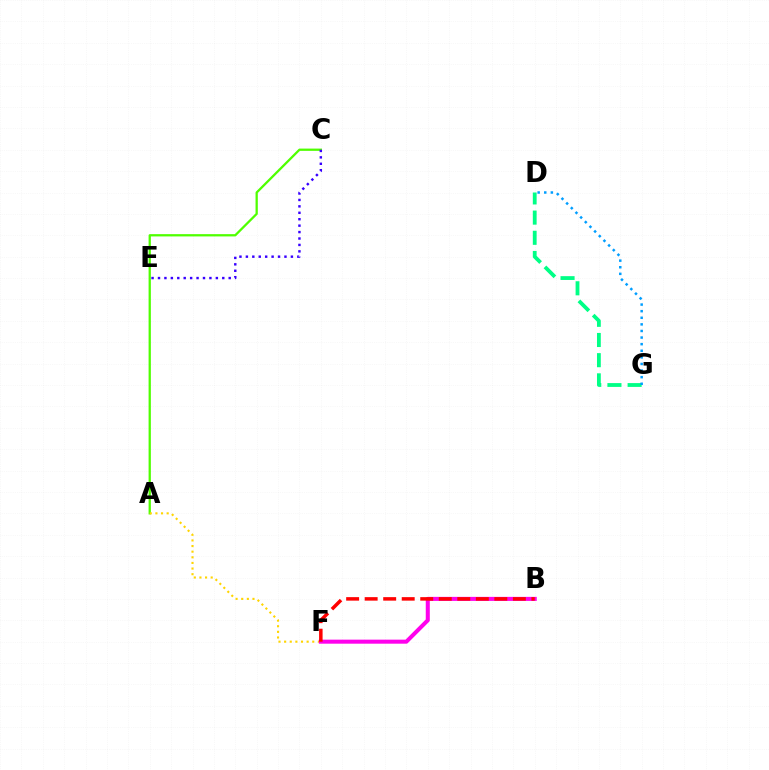{('A', 'C'): [{'color': '#4fff00', 'line_style': 'solid', 'thickness': 1.64}], ('D', 'G'): [{'color': '#00ff86', 'line_style': 'dashed', 'thickness': 2.74}, {'color': '#009eff', 'line_style': 'dotted', 'thickness': 1.79}], ('A', 'F'): [{'color': '#ffd500', 'line_style': 'dotted', 'thickness': 1.53}], ('B', 'F'): [{'color': '#ff00ed', 'line_style': 'solid', 'thickness': 2.91}, {'color': '#ff0000', 'line_style': 'dashed', 'thickness': 2.52}], ('C', 'E'): [{'color': '#3700ff', 'line_style': 'dotted', 'thickness': 1.75}]}